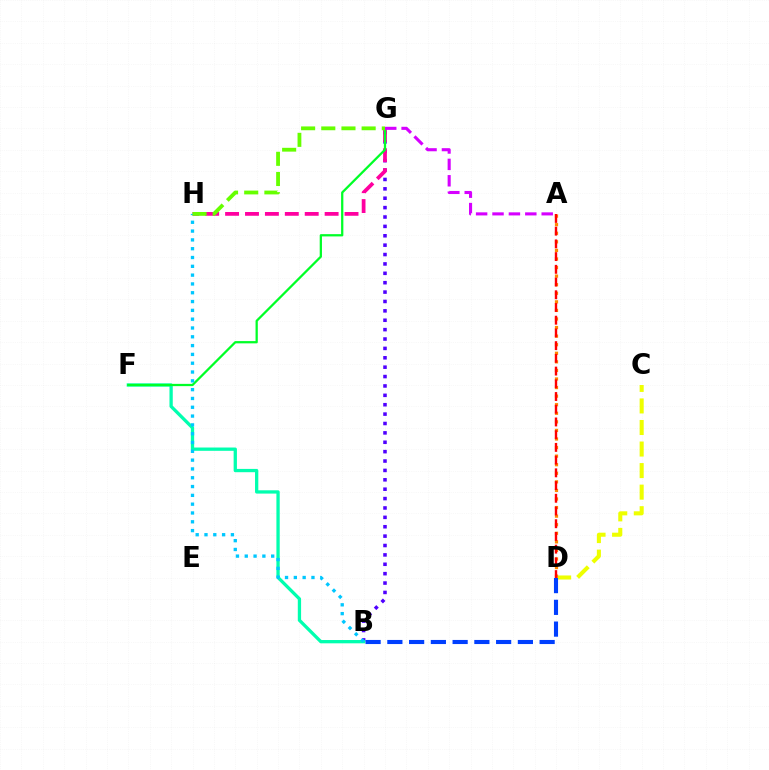{('B', 'G'): [{'color': '#4f00ff', 'line_style': 'dotted', 'thickness': 2.55}], ('G', 'H'): [{'color': '#ff00a0', 'line_style': 'dashed', 'thickness': 2.7}, {'color': '#66ff00', 'line_style': 'dashed', 'thickness': 2.74}], ('B', 'F'): [{'color': '#00ffaf', 'line_style': 'solid', 'thickness': 2.37}], ('C', 'D'): [{'color': '#eeff00', 'line_style': 'dashed', 'thickness': 2.93}], ('F', 'G'): [{'color': '#00ff27', 'line_style': 'solid', 'thickness': 1.63}], ('B', 'D'): [{'color': '#003fff', 'line_style': 'dashed', 'thickness': 2.96}], ('B', 'H'): [{'color': '#00c7ff', 'line_style': 'dotted', 'thickness': 2.39}], ('A', 'G'): [{'color': '#d600ff', 'line_style': 'dashed', 'thickness': 2.23}], ('A', 'D'): [{'color': '#ff8800', 'line_style': 'dotted', 'thickness': 2.33}, {'color': '#ff0000', 'line_style': 'dashed', 'thickness': 1.73}]}